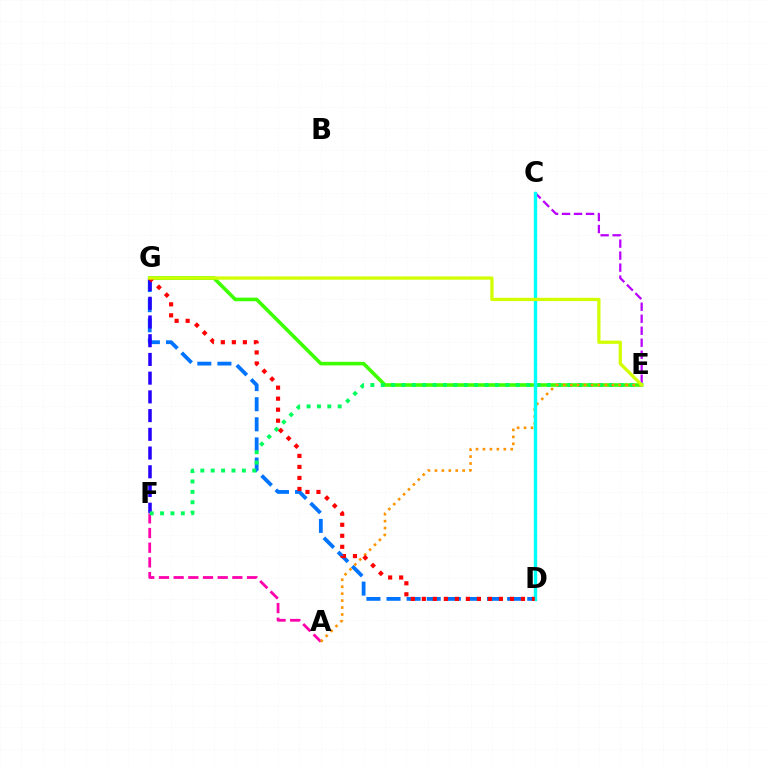{('A', 'F'): [{'color': '#ff00ac', 'line_style': 'dashed', 'thickness': 1.99}], ('D', 'G'): [{'color': '#0074ff', 'line_style': 'dashed', 'thickness': 2.73}, {'color': '#ff0000', 'line_style': 'dotted', 'thickness': 2.99}], ('F', 'G'): [{'color': '#2500ff', 'line_style': 'dashed', 'thickness': 2.54}], ('E', 'G'): [{'color': '#3dff00', 'line_style': 'solid', 'thickness': 2.58}, {'color': '#d1ff00', 'line_style': 'solid', 'thickness': 2.35}], ('E', 'F'): [{'color': '#00ff5c', 'line_style': 'dotted', 'thickness': 2.82}], ('A', 'E'): [{'color': '#ff9400', 'line_style': 'dotted', 'thickness': 1.89}], ('C', 'E'): [{'color': '#b900ff', 'line_style': 'dashed', 'thickness': 1.63}], ('C', 'D'): [{'color': '#00fff6', 'line_style': 'solid', 'thickness': 2.45}]}